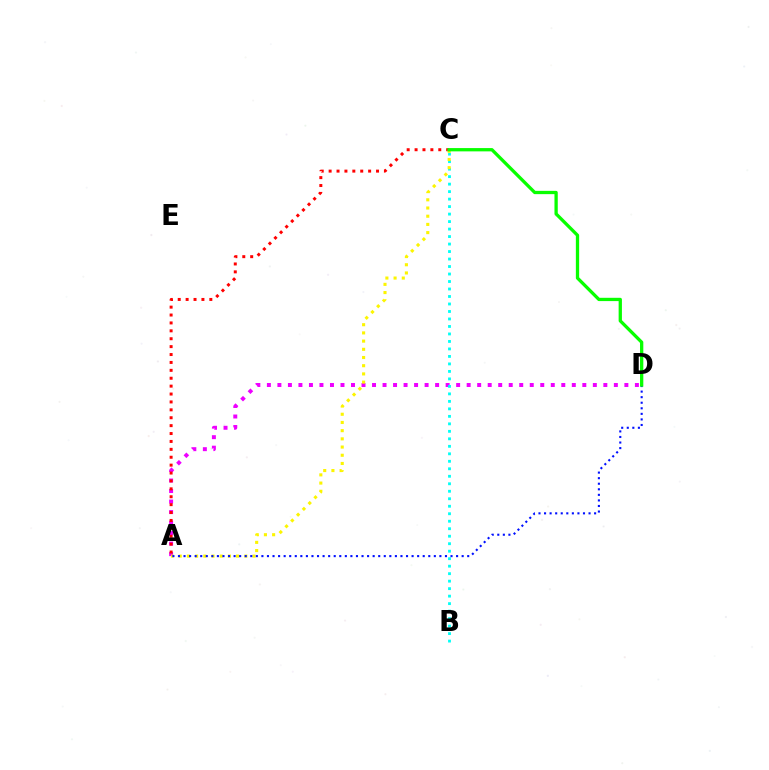{('A', 'D'): [{'color': '#ee00ff', 'line_style': 'dotted', 'thickness': 2.86}, {'color': '#0010ff', 'line_style': 'dotted', 'thickness': 1.51}], ('A', 'C'): [{'color': '#ff0000', 'line_style': 'dotted', 'thickness': 2.15}, {'color': '#fcf500', 'line_style': 'dotted', 'thickness': 2.23}], ('B', 'C'): [{'color': '#00fff6', 'line_style': 'dotted', 'thickness': 2.04}], ('C', 'D'): [{'color': '#08ff00', 'line_style': 'solid', 'thickness': 2.37}]}